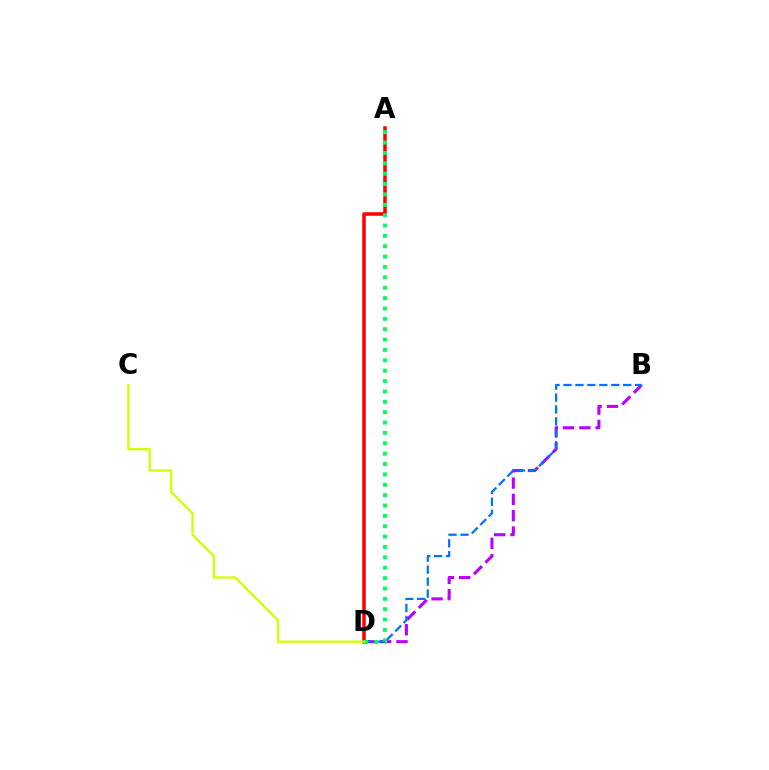{('B', 'D'): [{'color': '#b900ff', 'line_style': 'dashed', 'thickness': 2.22}, {'color': '#0074ff', 'line_style': 'dashed', 'thickness': 1.62}], ('A', 'D'): [{'color': '#ff0000', 'line_style': 'solid', 'thickness': 2.54}, {'color': '#00ff5c', 'line_style': 'dotted', 'thickness': 2.82}], ('C', 'D'): [{'color': '#d1ff00', 'line_style': 'solid', 'thickness': 1.65}]}